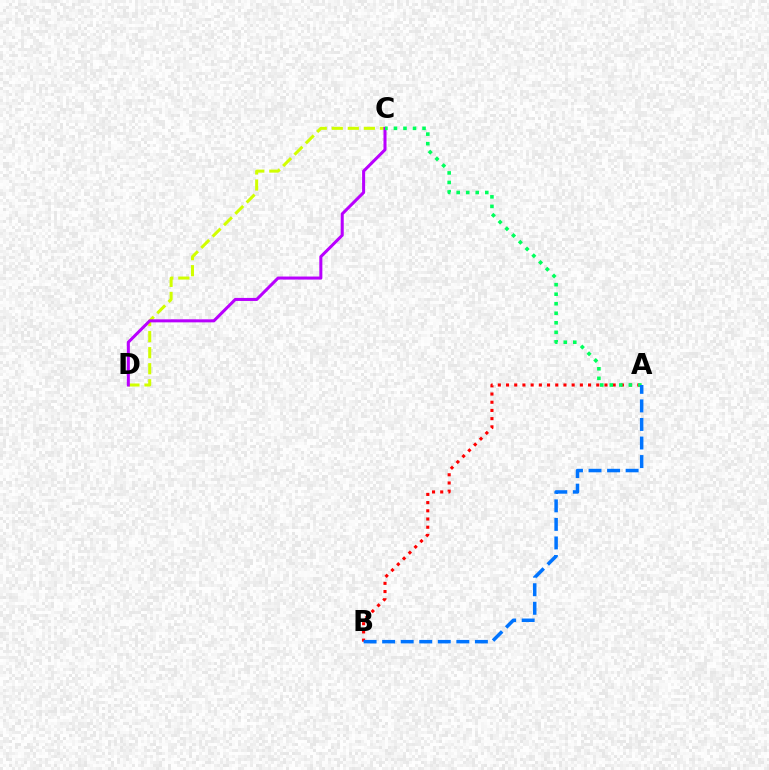{('A', 'B'): [{'color': '#ff0000', 'line_style': 'dotted', 'thickness': 2.23}, {'color': '#0074ff', 'line_style': 'dashed', 'thickness': 2.52}], ('C', 'D'): [{'color': '#d1ff00', 'line_style': 'dashed', 'thickness': 2.18}, {'color': '#b900ff', 'line_style': 'solid', 'thickness': 2.19}], ('A', 'C'): [{'color': '#00ff5c', 'line_style': 'dotted', 'thickness': 2.59}]}